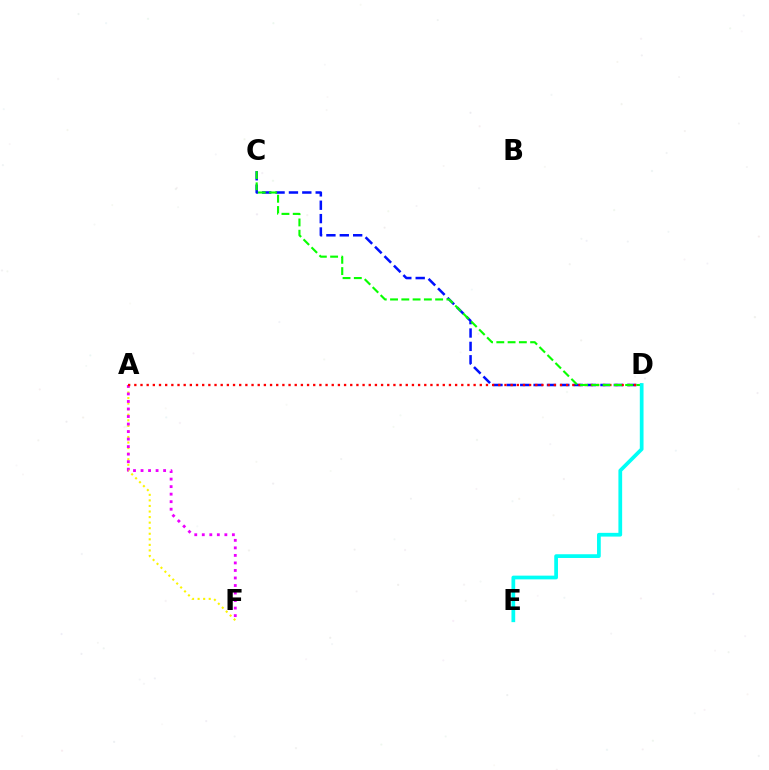{('A', 'F'): [{'color': '#fcf500', 'line_style': 'dotted', 'thickness': 1.51}, {'color': '#ee00ff', 'line_style': 'dotted', 'thickness': 2.04}], ('C', 'D'): [{'color': '#0010ff', 'line_style': 'dashed', 'thickness': 1.82}, {'color': '#08ff00', 'line_style': 'dashed', 'thickness': 1.53}], ('A', 'D'): [{'color': '#ff0000', 'line_style': 'dotted', 'thickness': 1.68}], ('D', 'E'): [{'color': '#00fff6', 'line_style': 'solid', 'thickness': 2.69}]}